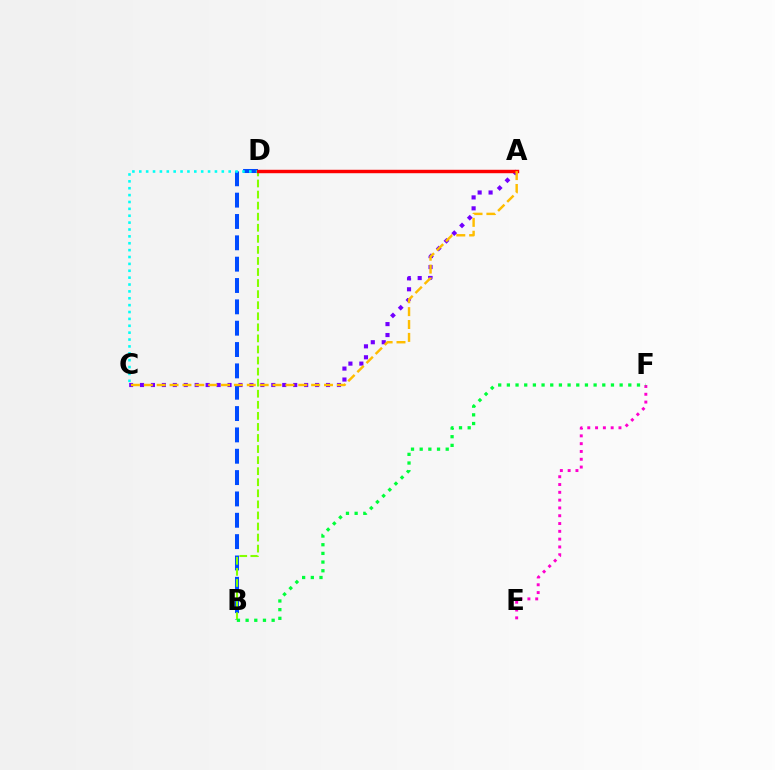{('A', 'C'): [{'color': '#7200ff', 'line_style': 'dotted', 'thickness': 2.97}, {'color': '#ffbd00', 'line_style': 'dashed', 'thickness': 1.75}], ('B', 'D'): [{'color': '#004bff', 'line_style': 'dashed', 'thickness': 2.9}, {'color': '#84ff00', 'line_style': 'dashed', 'thickness': 1.5}], ('C', 'D'): [{'color': '#00fff6', 'line_style': 'dotted', 'thickness': 1.87}], ('E', 'F'): [{'color': '#ff00cf', 'line_style': 'dotted', 'thickness': 2.12}], ('A', 'D'): [{'color': '#ff0000', 'line_style': 'solid', 'thickness': 2.47}], ('B', 'F'): [{'color': '#00ff39', 'line_style': 'dotted', 'thickness': 2.36}]}